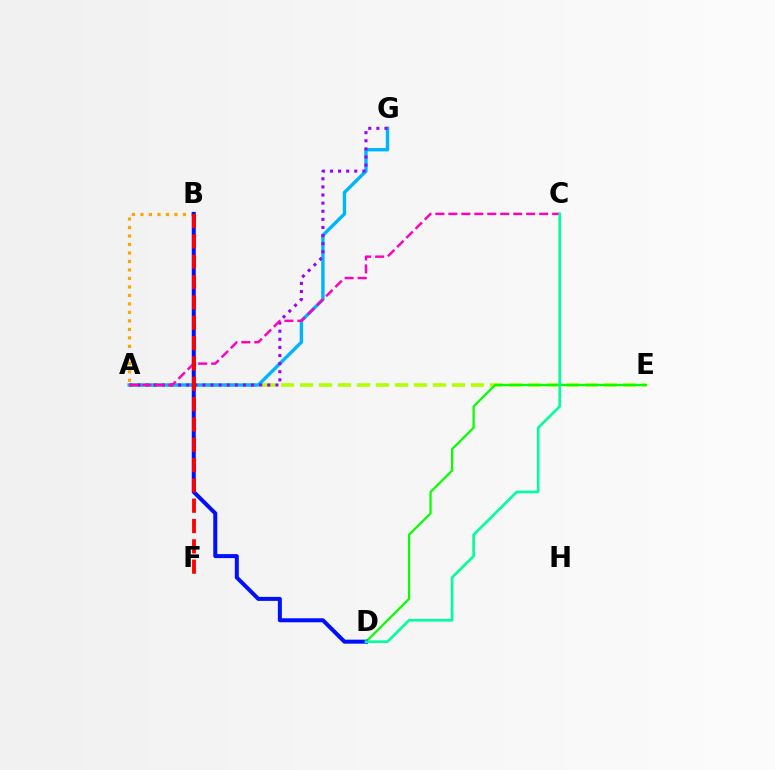{('A', 'E'): [{'color': '#b3ff00', 'line_style': 'dashed', 'thickness': 2.58}], ('A', 'B'): [{'color': '#ffa500', 'line_style': 'dotted', 'thickness': 2.31}], ('D', 'E'): [{'color': '#08ff00', 'line_style': 'solid', 'thickness': 1.6}], ('A', 'G'): [{'color': '#00b5ff', 'line_style': 'solid', 'thickness': 2.44}, {'color': '#9b00ff', 'line_style': 'dotted', 'thickness': 2.2}], ('B', 'D'): [{'color': '#0010ff', 'line_style': 'solid', 'thickness': 2.88}], ('A', 'C'): [{'color': '#ff00bd', 'line_style': 'dashed', 'thickness': 1.76}], ('B', 'F'): [{'color': '#ff0000', 'line_style': 'dashed', 'thickness': 2.76}], ('C', 'D'): [{'color': '#00ff9d', 'line_style': 'solid', 'thickness': 1.9}]}